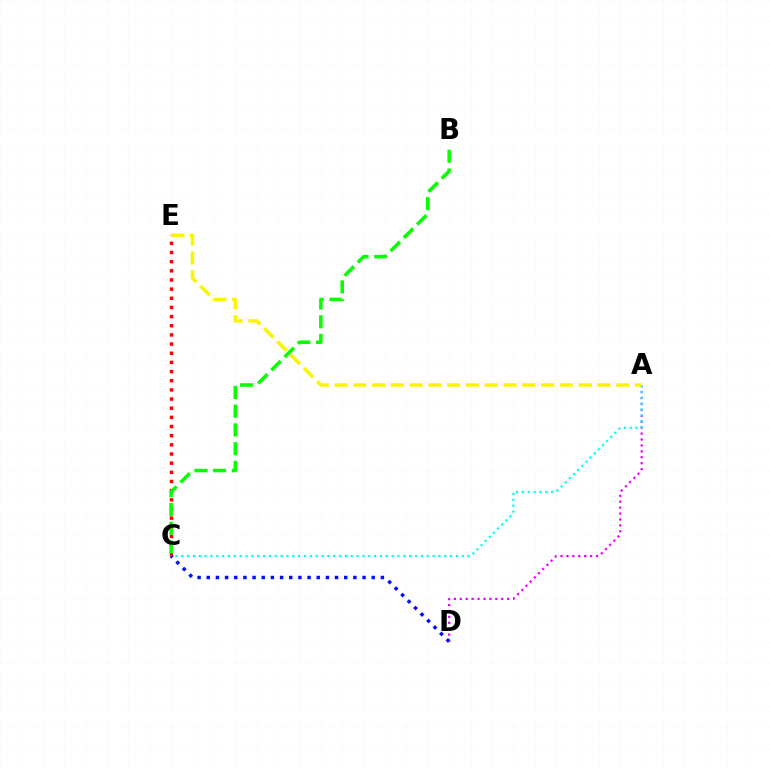{('C', 'E'): [{'color': '#ff0000', 'line_style': 'dotted', 'thickness': 2.49}], ('A', 'D'): [{'color': '#ee00ff', 'line_style': 'dotted', 'thickness': 1.61}], ('A', 'C'): [{'color': '#00fff6', 'line_style': 'dotted', 'thickness': 1.59}], ('A', 'E'): [{'color': '#fcf500', 'line_style': 'dashed', 'thickness': 2.55}], ('B', 'C'): [{'color': '#08ff00', 'line_style': 'dashed', 'thickness': 2.55}], ('C', 'D'): [{'color': '#0010ff', 'line_style': 'dotted', 'thickness': 2.49}]}